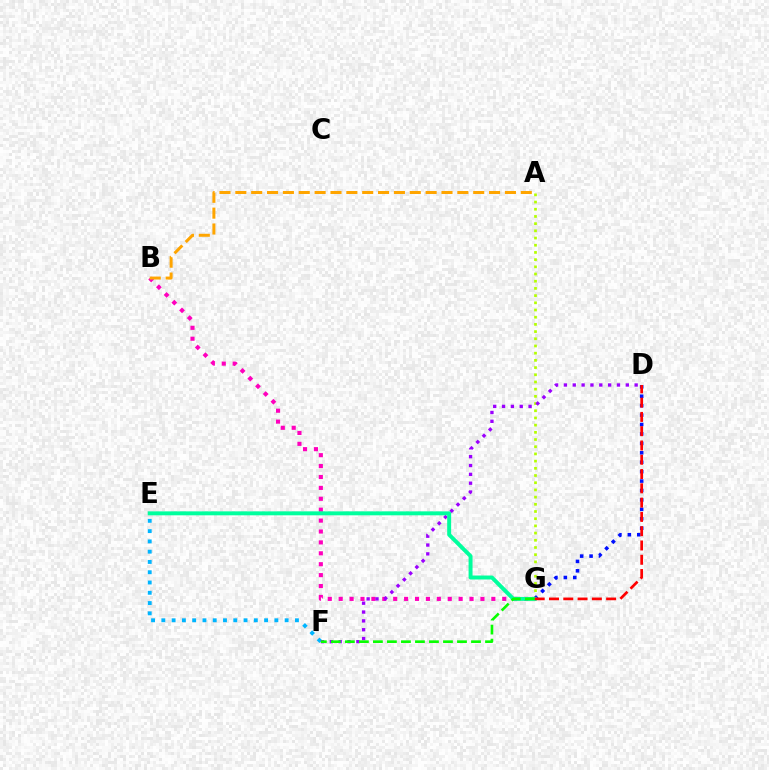{('B', 'G'): [{'color': '#ff00bd', 'line_style': 'dotted', 'thickness': 2.96}], ('E', 'F'): [{'color': '#00b5ff', 'line_style': 'dotted', 'thickness': 2.79}], ('A', 'G'): [{'color': '#b3ff00', 'line_style': 'dotted', 'thickness': 1.96}], ('A', 'B'): [{'color': '#ffa500', 'line_style': 'dashed', 'thickness': 2.15}], ('D', 'F'): [{'color': '#9b00ff', 'line_style': 'dotted', 'thickness': 2.4}], ('D', 'G'): [{'color': '#0010ff', 'line_style': 'dotted', 'thickness': 2.56}, {'color': '#ff0000', 'line_style': 'dashed', 'thickness': 1.94}], ('E', 'G'): [{'color': '#00ff9d', 'line_style': 'solid', 'thickness': 2.85}], ('F', 'G'): [{'color': '#08ff00', 'line_style': 'dashed', 'thickness': 1.9}]}